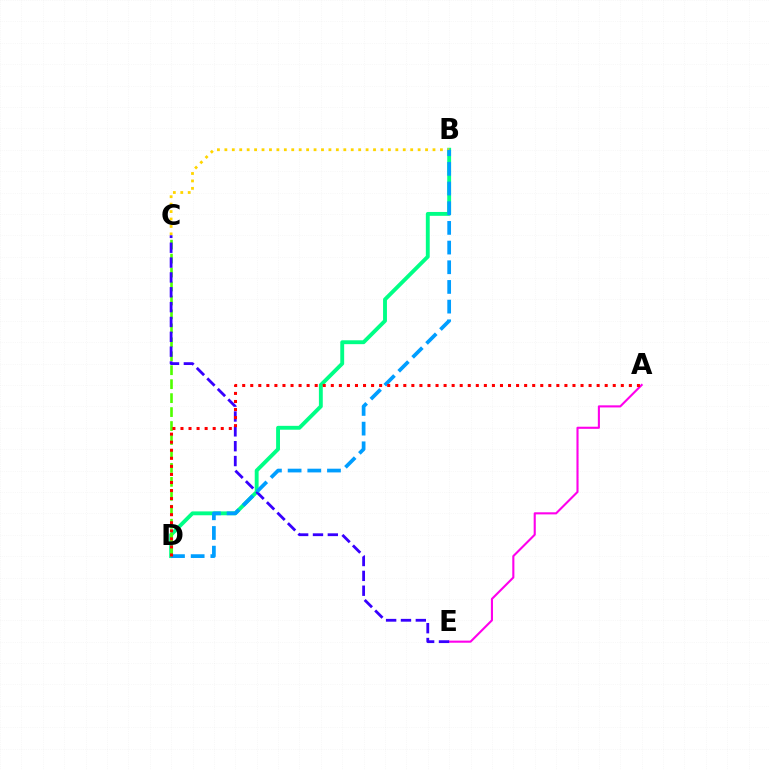{('B', 'D'): [{'color': '#00ff86', 'line_style': 'solid', 'thickness': 2.79}, {'color': '#009eff', 'line_style': 'dashed', 'thickness': 2.67}], ('C', 'D'): [{'color': '#4fff00', 'line_style': 'dashed', 'thickness': 1.9}], ('A', 'E'): [{'color': '#ff00ed', 'line_style': 'solid', 'thickness': 1.52}], ('B', 'C'): [{'color': '#ffd500', 'line_style': 'dotted', 'thickness': 2.02}], ('C', 'E'): [{'color': '#3700ff', 'line_style': 'dashed', 'thickness': 2.02}], ('A', 'D'): [{'color': '#ff0000', 'line_style': 'dotted', 'thickness': 2.19}]}